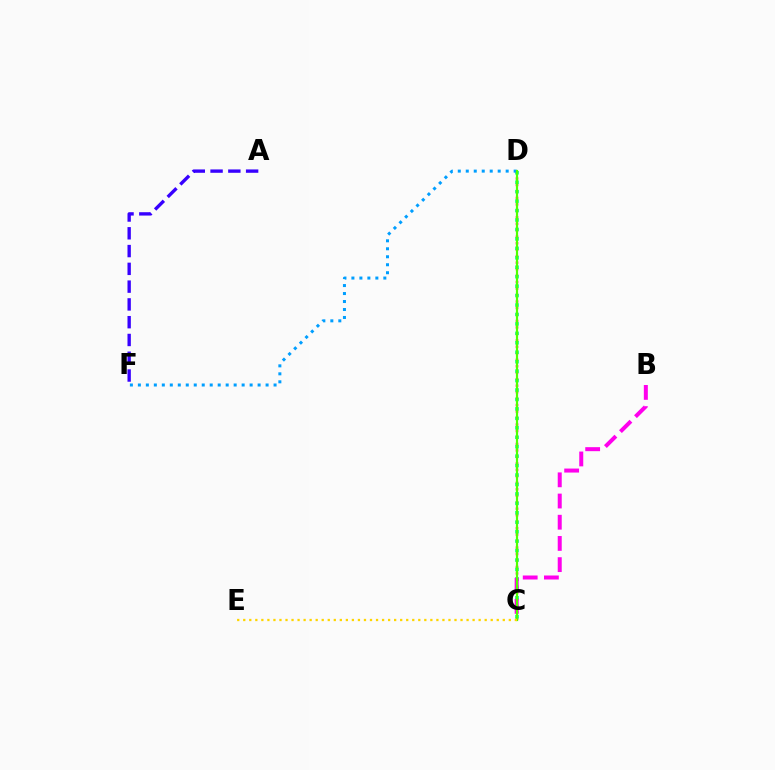{('C', 'D'): [{'color': '#ff0000', 'line_style': 'dotted', 'thickness': 1.76}, {'color': '#00ff86', 'line_style': 'dotted', 'thickness': 2.57}, {'color': '#4fff00', 'line_style': 'solid', 'thickness': 1.58}], ('B', 'C'): [{'color': '#ff00ed', 'line_style': 'dashed', 'thickness': 2.88}], ('D', 'F'): [{'color': '#009eff', 'line_style': 'dotted', 'thickness': 2.17}], ('C', 'E'): [{'color': '#ffd500', 'line_style': 'dotted', 'thickness': 1.64}], ('A', 'F'): [{'color': '#3700ff', 'line_style': 'dashed', 'thickness': 2.42}]}